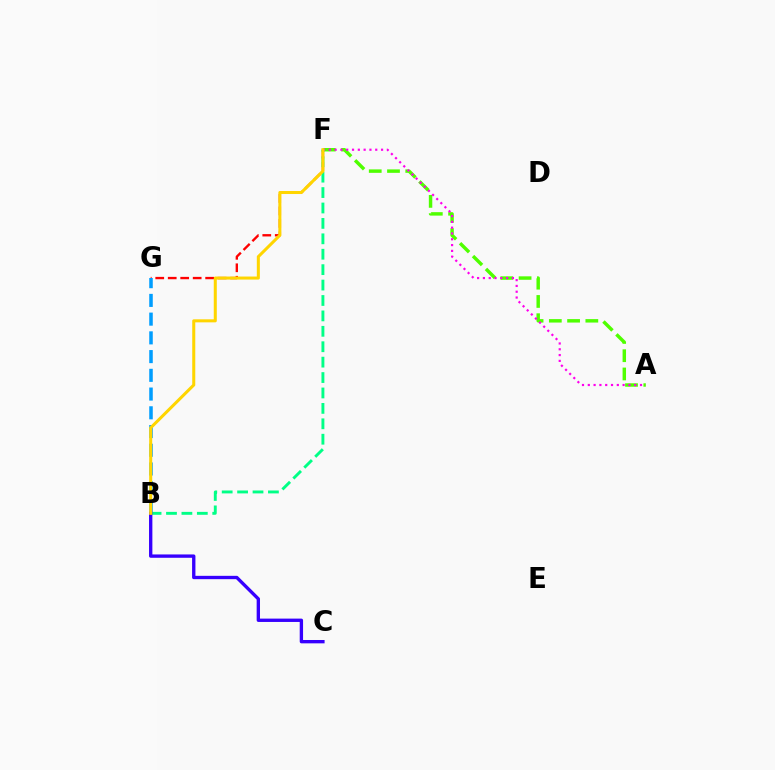{('F', 'G'): [{'color': '#ff0000', 'line_style': 'dashed', 'thickness': 1.69}], ('B', 'G'): [{'color': '#009eff', 'line_style': 'dashed', 'thickness': 2.54}], ('A', 'F'): [{'color': '#4fff00', 'line_style': 'dashed', 'thickness': 2.48}, {'color': '#ff00ed', 'line_style': 'dotted', 'thickness': 1.58}], ('B', 'F'): [{'color': '#00ff86', 'line_style': 'dashed', 'thickness': 2.09}, {'color': '#ffd500', 'line_style': 'solid', 'thickness': 2.19}], ('B', 'C'): [{'color': '#3700ff', 'line_style': 'solid', 'thickness': 2.41}]}